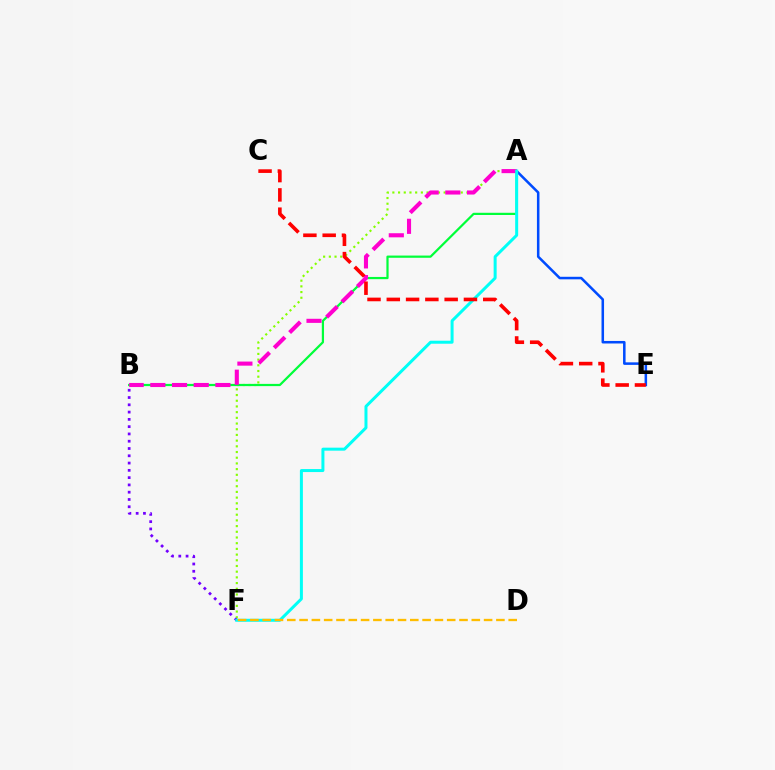{('A', 'F'): [{'color': '#84ff00', 'line_style': 'dotted', 'thickness': 1.55}, {'color': '#00fff6', 'line_style': 'solid', 'thickness': 2.16}], ('A', 'B'): [{'color': '#00ff39', 'line_style': 'solid', 'thickness': 1.6}, {'color': '#ff00cf', 'line_style': 'dashed', 'thickness': 2.95}], ('A', 'E'): [{'color': '#004bff', 'line_style': 'solid', 'thickness': 1.83}], ('B', 'F'): [{'color': '#7200ff', 'line_style': 'dotted', 'thickness': 1.98}], ('C', 'E'): [{'color': '#ff0000', 'line_style': 'dashed', 'thickness': 2.62}], ('D', 'F'): [{'color': '#ffbd00', 'line_style': 'dashed', 'thickness': 1.67}]}